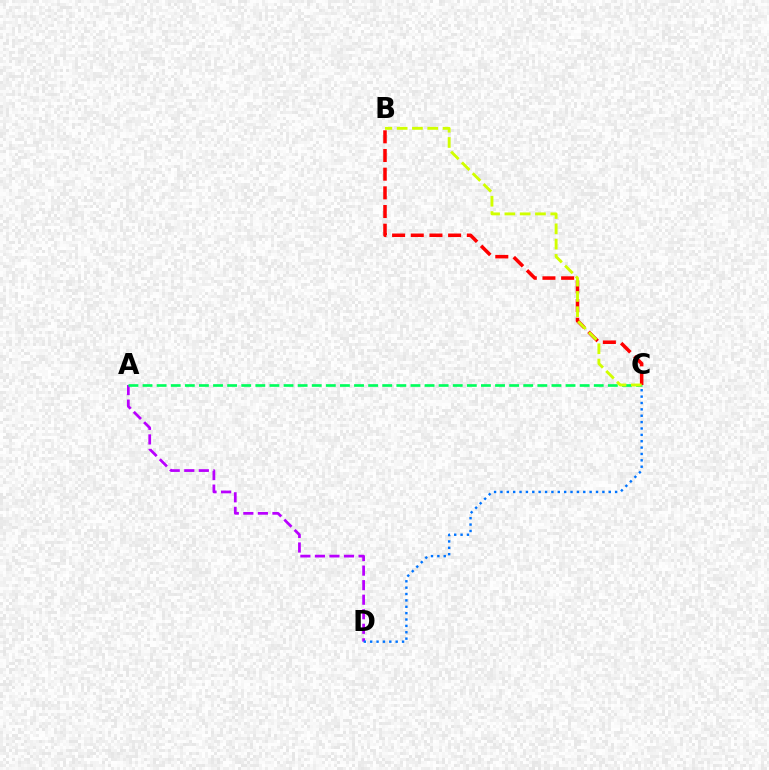{('A', 'D'): [{'color': '#b900ff', 'line_style': 'dashed', 'thickness': 1.98}], ('A', 'C'): [{'color': '#00ff5c', 'line_style': 'dashed', 'thickness': 1.92}], ('B', 'C'): [{'color': '#ff0000', 'line_style': 'dashed', 'thickness': 2.54}, {'color': '#d1ff00', 'line_style': 'dashed', 'thickness': 2.08}], ('C', 'D'): [{'color': '#0074ff', 'line_style': 'dotted', 'thickness': 1.73}]}